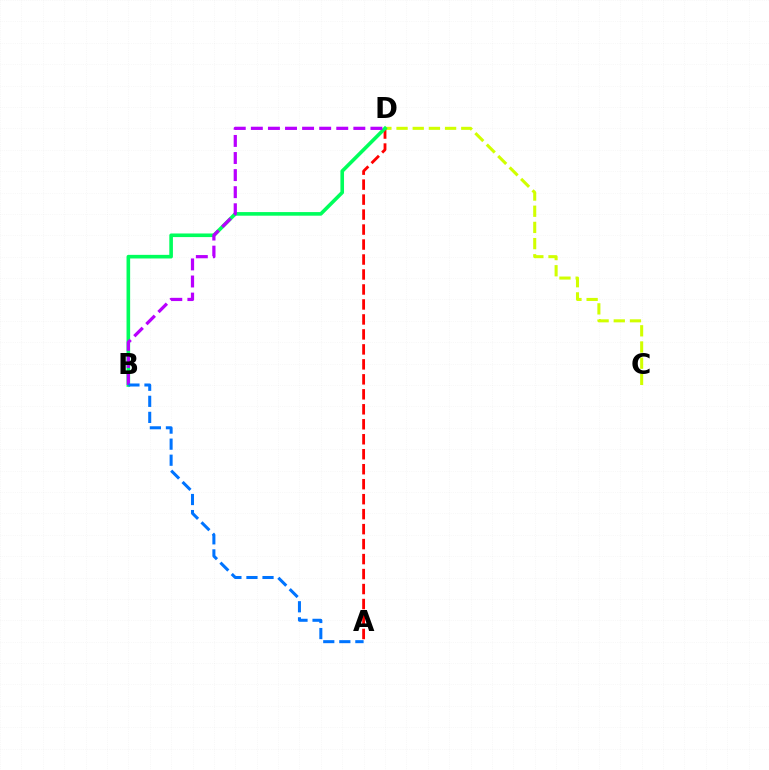{('C', 'D'): [{'color': '#d1ff00', 'line_style': 'dashed', 'thickness': 2.2}], ('A', 'D'): [{'color': '#ff0000', 'line_style': 'dashed', 'thickness': 2.03}], ('B', 'D'): [{'color': '#00ff5c', 'line_style': 'solid', 'thickness': 2.6}, {'color': '#b900ff', 'line_style': 'dashed', 'thickness': 2.32}], ('A', 'B'): [{'color': '#0074ff', 'line_style': 'dashed', 'thickness': 2.18}]}